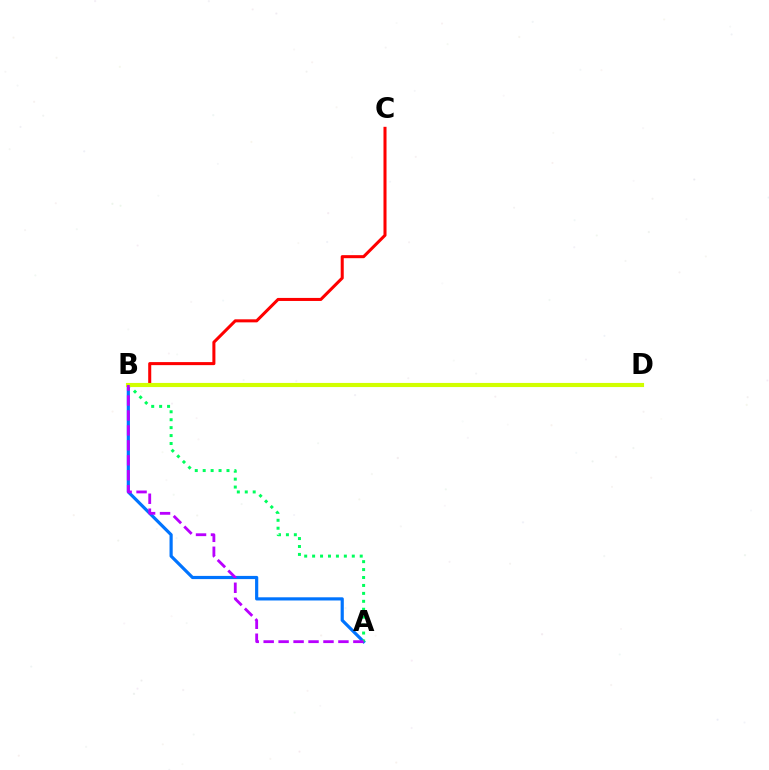{('A', 'B'): [{'color': '#0074ff', 'line_style': 'solid', 'thickness': 2.29}, {'color': '#00ff5c', 'line_style': 'dotted', 'thickness': 2.16}, {'color': '#b900ff', 'line_style': 'dashed', 'thickness': 2.03}], ('B', 'C'): [{'color': '#ff0000', 'line_style': 'solid', 'thickness': 2.19}], ('B', 'D'): [{'color': '#d1ff00', 'line_style': 'solid', 'thickness': 2.97}]}